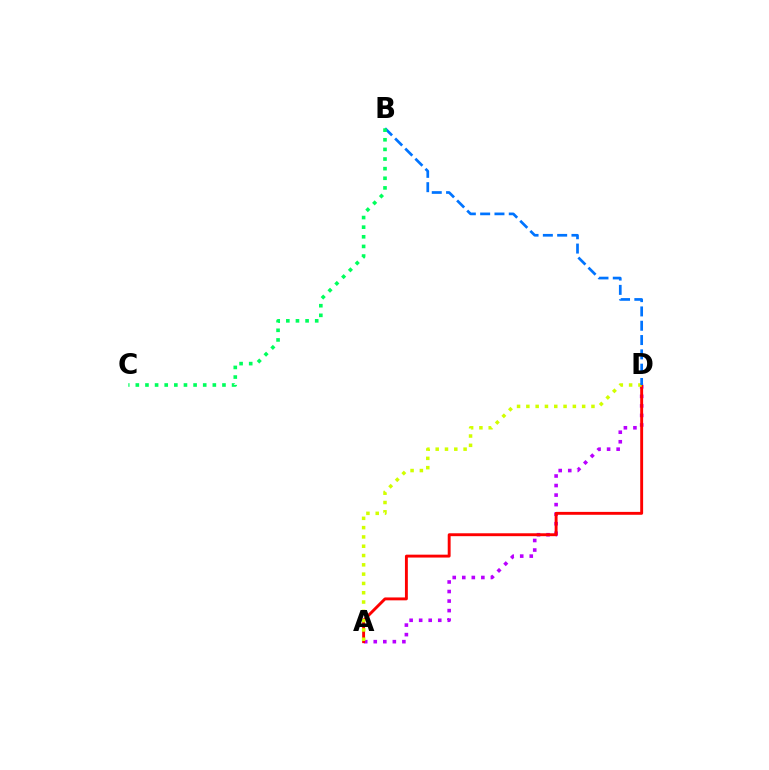{('A', 'D'): [{'color': '#b900ff', 'line_style': 'dotted', 'thickness': 2.59}, {'color': '#ff0000', 'line_style': 'solid', 'thickness': 2.09}, {'color': '#d1ff00', 'line_style': 'dotted', 'thickness': 2.53}], ('B', 'D'): [{'color': '#0074ff', 'line_style': 'dashed', 'thickness': 1.94}], ('B', 'C'): [{'color': '#00ff5c', 'line_style': 'dotted', 'thickness': 2.62}]}